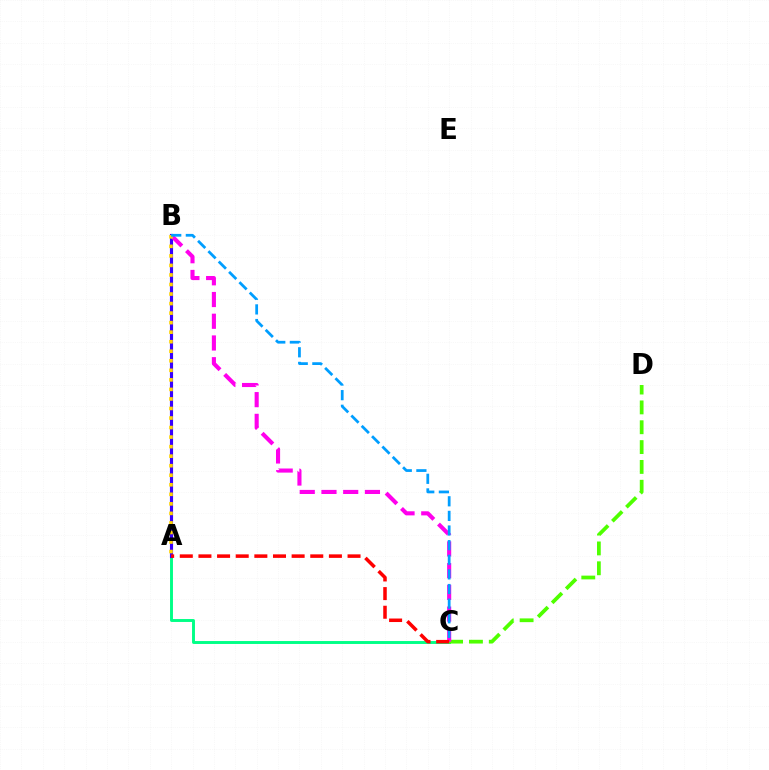{('A', 'C'): [{'color': '#00ff86', 'line_style': 'solid', 'thickness': 2.1}, {'color': '#ff0000', 'line_style': 'dashed', 'thickness': 2.53}], ('C', 'D'): [{'color': '#4fff00', 'line_style': 'dashed', 'thickness': 2.7}], ('A', 'B'): [{'color': '#3700ff', 'line_style': 'solid', 'thickness': 2.26}, {'color': '#ffd500', 'line_style': 'dotted', 'thickness': 2.59}], ('B', 'C'): [{'color': '#ff00ed', 'line_style': 'dashed', 'thickness': 2.95}, {'color': '#009eff', 'line_style': 'dashed', 'thickness': 1.99}]}